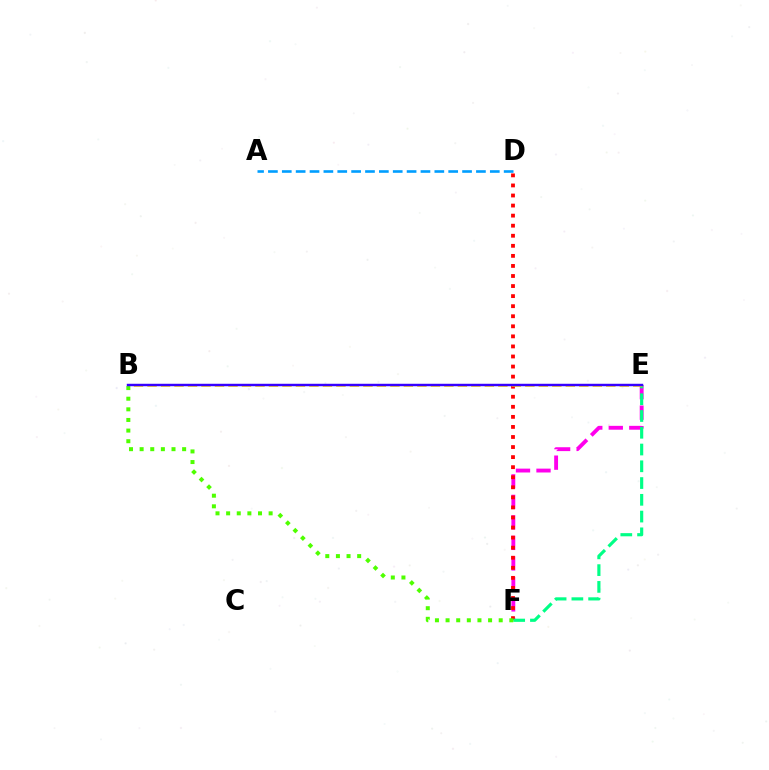{('E', 'F'): [{'color': '#ff00ed', 'line_style': 'dashed', 'thickness': 2.79}, {'color': '#00ff86', 'line_style': 'dashed', 'thickness': 2.28}], ('D', 'F'): [{'color': '#ff0000', 'line_style': 'dotted', 'thickness': 2.73}], ('B', 'E'): [{'color': '#ffd500', 'line_style': 'dashed', 'thickness': 1.83}, {'color': '#3700ff', 'line_style': 'solid', 'thickness': 1.77}], ('A', 'D'): [{'color': '#009eff', 'line_style': 'dashed', 'thickness': 1.88}], ('B', 'F'): [{'color': '#4fff00', 'line_style': 'dotted', 'thickness': 2.89}]}